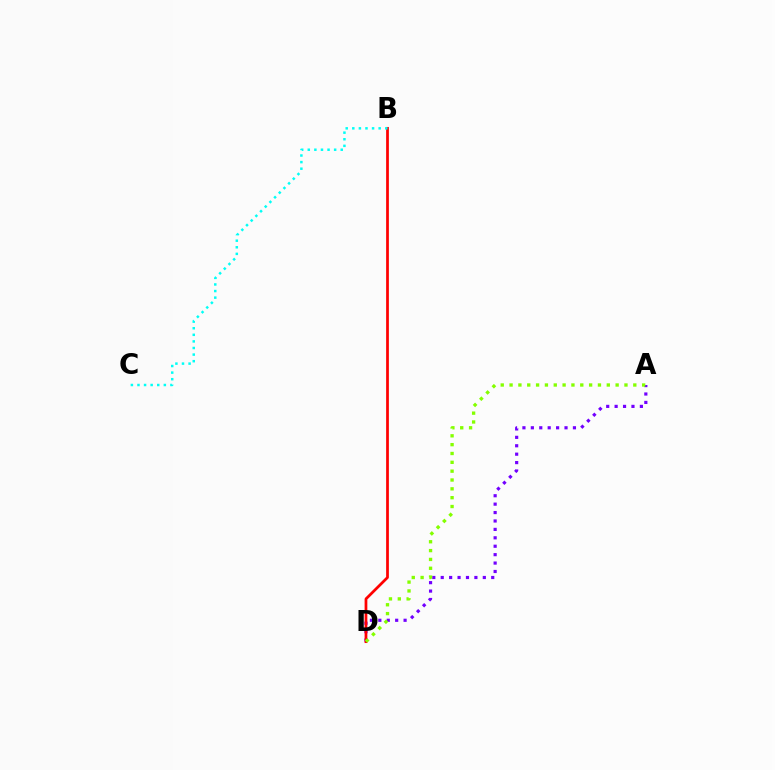{('A', 'D'): [{'color': '#7200ff', 'line_style': 'dotted', 'thickness': 2.29}, {'color': '#84ff00', 'line_style': 'dotted', 'thickness': 2.4}], ('B', 'D'): [{'color': '#ff0000', 'line_style': 'solid', 'thickness': 1.98}], ('B', 'C'): [{'color': '#00fff6', 'line_style': 'dotted', 'thickness': 1.79}]}